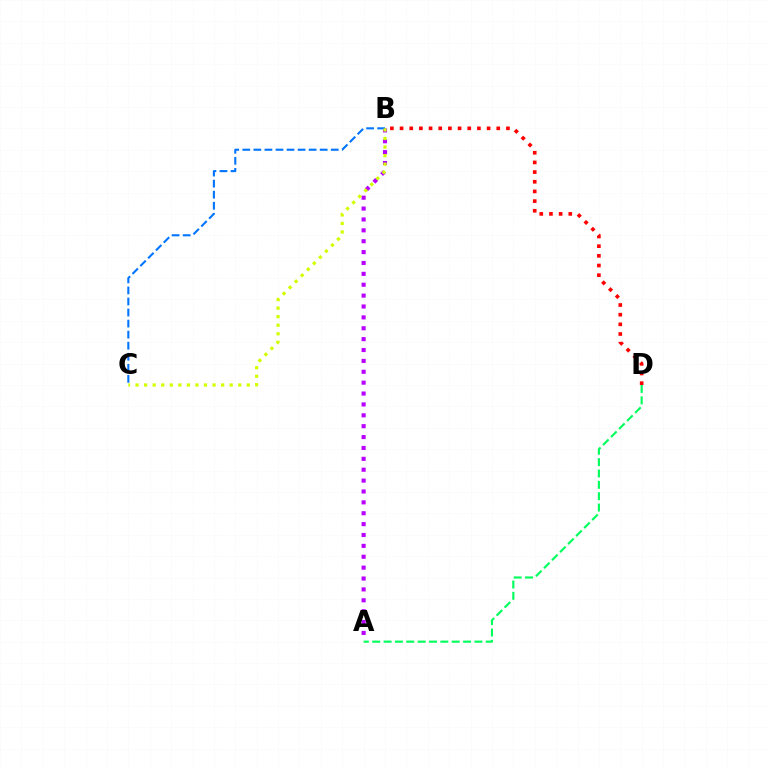{('A', 'B'): [{'color': '#b900ff', 'line_style': 'dotted', 'thickness': 2.96}], ('B', 'D'): [{'color': '#ff0000', 'line_style': 'dotted', 'thickness': 2.63}], ('B', 'C'): [{'color': '#0074ff', 'line_style': 'dashed', 'thickness': 1.5}, {'color': '#d1ff00', 'line_style': 'dotted', 'thickness': 2.32}], ('A', 'D'): [{'color': '#00ff5c', 'line_style': 'dashed', 'thickness': 1.54}]}